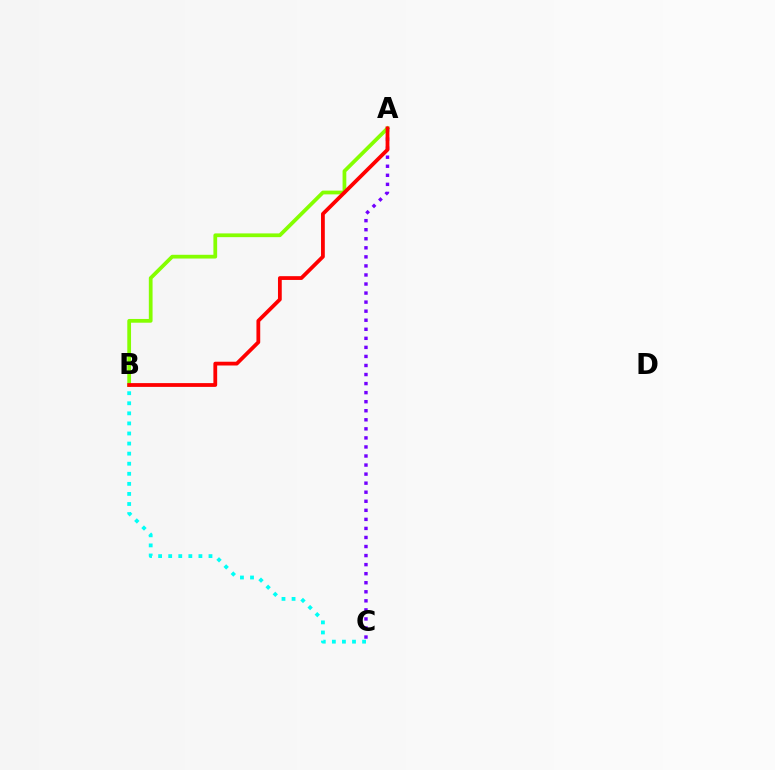{('B', 'C'): [{'color': '#00fff6', 'line_style': 'dotted', 'thickness': 2.74}], ('A', 'C'): [{'color': '#7200ff', 'line_style': 'dotted', 'thickness': 2.46}], ('A', 'B'): [{'color': '#84ff00', 'line_style': 'solid', 'thickness': 2.7}, {'color': '#ff0000', 'line_style': 'solid', 'thickness': 2.72}]}